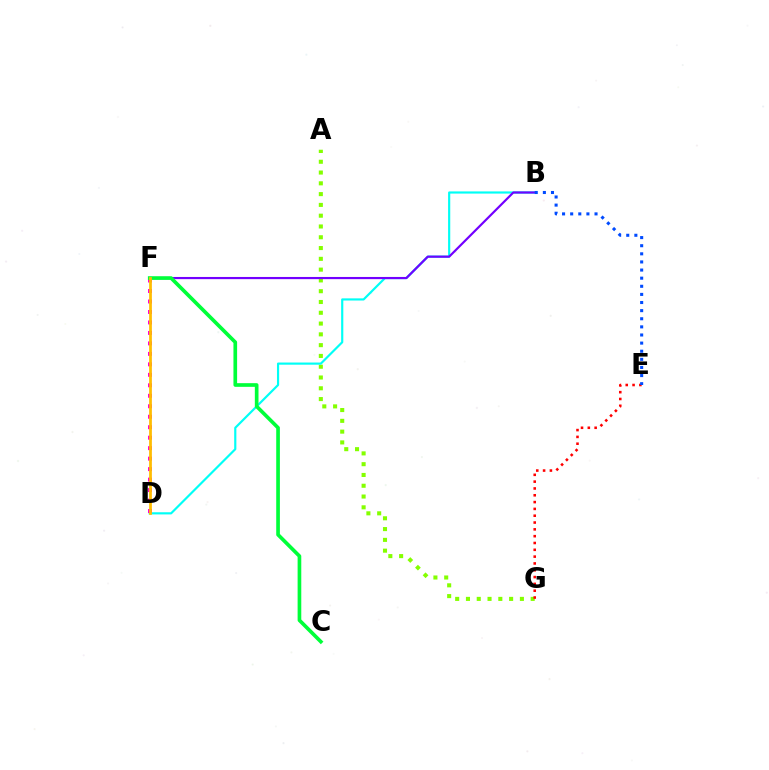{('A', 'G'): [{'color': '#84ff00', 'line_style': 'dotted', 'thickness': 2.93}], ('B', 'D'): [{'color': '#00fff6', 'line_style': 'solid', 'thickness': 1.56}], ('B', 'F'): [{'color': '#7200ff', 'line_style': 'solid', 'thickness': 1.57}], ('E', 'G'): [{'color': '#ff0000', 'line_style': 'dotted', 'thickness': 1.85}], ('B', 'E'): [{'color': '#004bff', 'line_style': 'dotted', 'thickness': 2.21}], ('D', 'F'): [{'color': '#ff00cf', 'line_style': 'dotted', 'thickness': 2.85}, {'color': '#ffbd00', 'line_style': 'solid', 'thickness': 1.98}], ('C', 'F'): [{'color': '#00ff39', 'line_style': 'solid', 'thickness': 2.64}]}